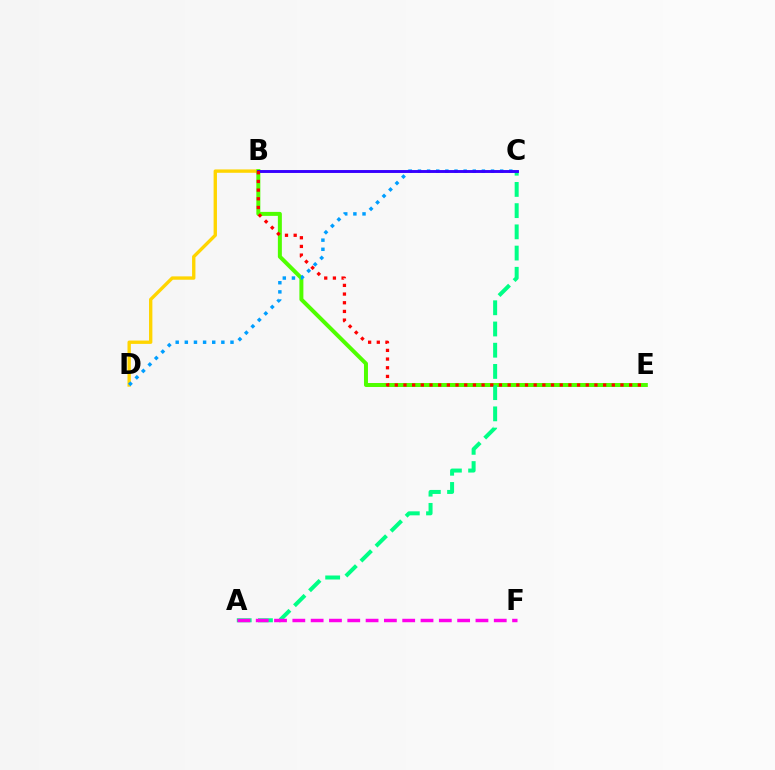{('B', 'D'): [{'color': '#ffd500', 'line_style': 'solid', 'thickness': 2.42}], ('B', 'E'): [{'color': '#4fff00', 'line_style': 'solid', 'thickness': 2.87}, {'color': '#ff0000', 'line_style': 'dotted', 'thickness': 2.36}], ('A', 'C'): [{'color': '#00ff86', 'line_style': 'dashed', 'thickness': 2.88}], ('C', 'D'): [{'color': '#009eff', 'line_style': 'dotted', 'thickness': 2.48}], ('B', 'C'): [{'color': '#3700ff', 'line_style': 'solid', 'thickness': 2.09}], ('A', 'F'): [{'color': '#ff00ed', 'line_style': 'dashed', 'thickness': 2.49}]}